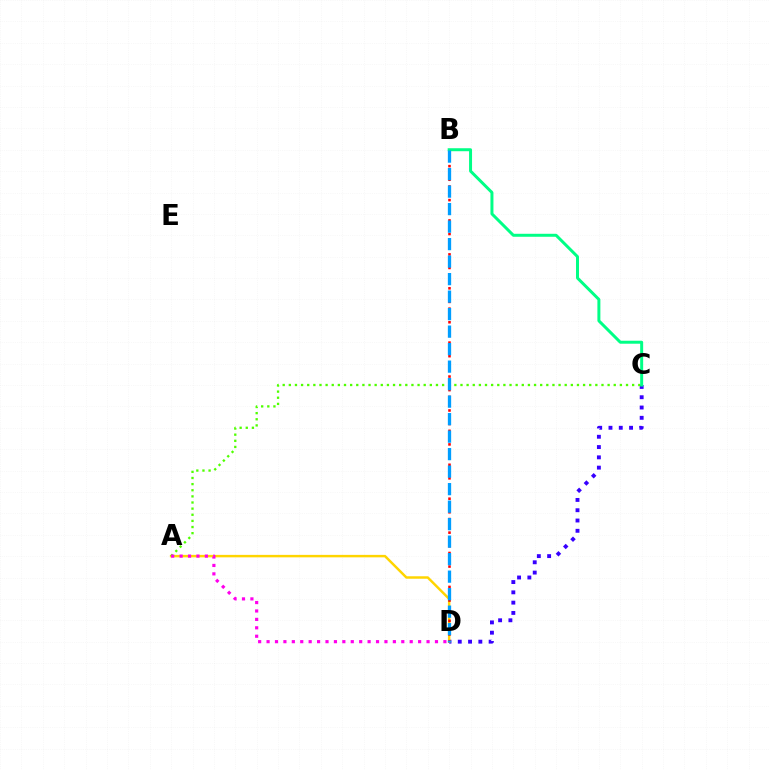{('C', 'D'): [{'color': '#3700ff', 'line_style': 'dotted', 'thickness': 2.8}], ('A', 'D'): [{'color': '#ffd500', 'line_style': 'solid', 'thickness': 1.77}, {'color': '#ff00ed', 'line_style': 'dotted', 'thickness': 2.29}], ('A', 'C'): [{'color': '#4fff00', 'line_style': 'dotted', 'thickness': 1.67}], ('B', 'D'): [{'color': '#ff0000', 'line_style': 'dotted', 'thickness': 1.84}, {'color': '#009eff', 'line_style': 'dashed', 'thickness': 2.38}], ('B', 'C'): [{'color': '#00ff86', 'line_style': 'solid', 'thickness': 2.15}]}